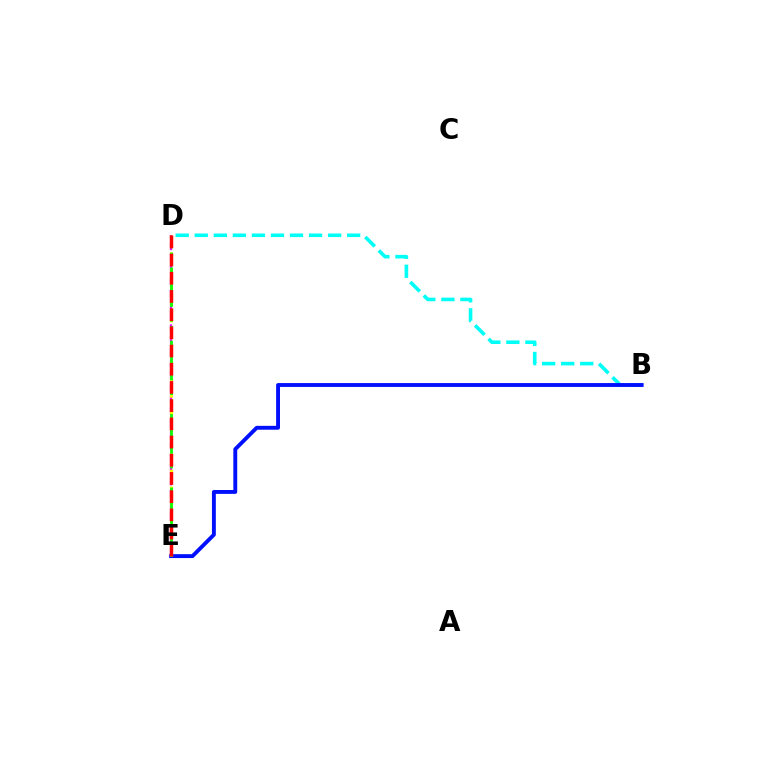{('B', 'D'): [{'color': '#00fff6', 'line_style': 'dashed', 'thickness': 2.59}], ('B', 'E'): [{'color': '#0010ff', 'line_style': 'solid', 'thickness': 2.79}], ('D', 'E'): [{'color': '#ee00ff', 'line_style': 'dashed', 'thickness': 1.6}, {'color': '#fcf500', 'line_style': 'dotted', 'thickness': 2.27}, {'color': '#08ff00', 'line_style': 'dashed', 'thickness': 1.99}, {'color': '#ff0000', 'line_style': 'dashed', 'thickness': 2.47}]}